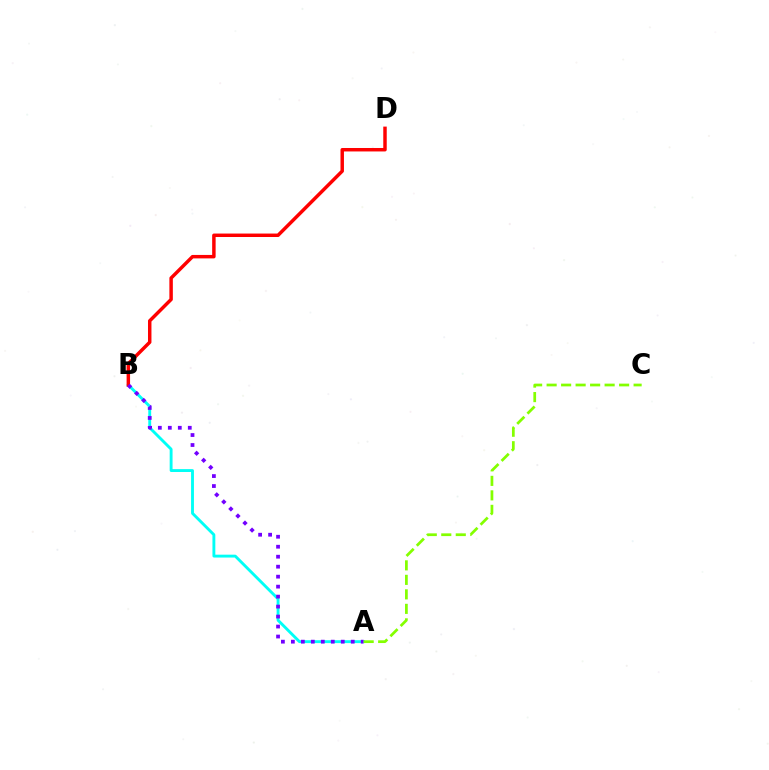{('A', 'B'): [{'color': '#00fff6', 'line_style': 'solid', 'thickness': 2.07}, {'color': '#7200ff', 'line_style': 'dotted', 'thickness': 2.71}], ('B', 'D'): [{'color': '#ff0000', 'line_style': 'solid', 'thickness': 2.49}], ('A', 'C'): [{'color': '#84ff00', 'line_style': 'dashed', 'thickness': 1.97}]}